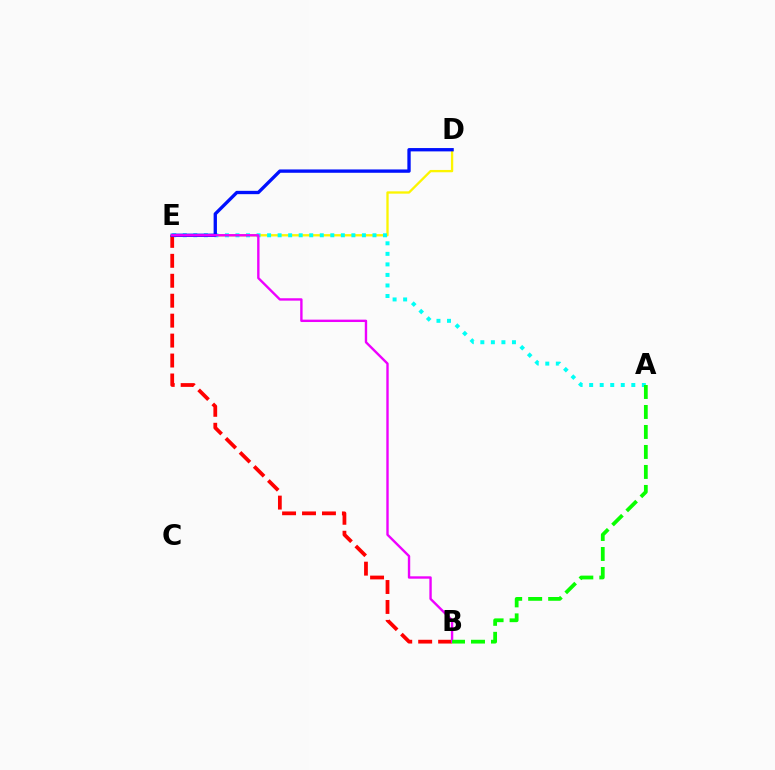{('D', 'E'): [{'color': '#fcf500', 'line_style': 'solid', 'thickness': 1.67}, {'color': '#0010ff', 'line_style': 'solid', 'thickness': 2.4}], ('A', 'E'): [{'color': '#00fff6', 'line_style': 'dotted', 'thickness': 2.86}], ('B', 'E'): [{'color': '#ff0000', 'line_style': 'dashed', 'thickness': 2.71}, {'color': '#ee00ff', 'line_style': 'solid', 'thickness': 1.72}], ('A', 'B'): [{'color': '#08ff00', 'line_style': 'dashed', 'thickness': 2.72}]}